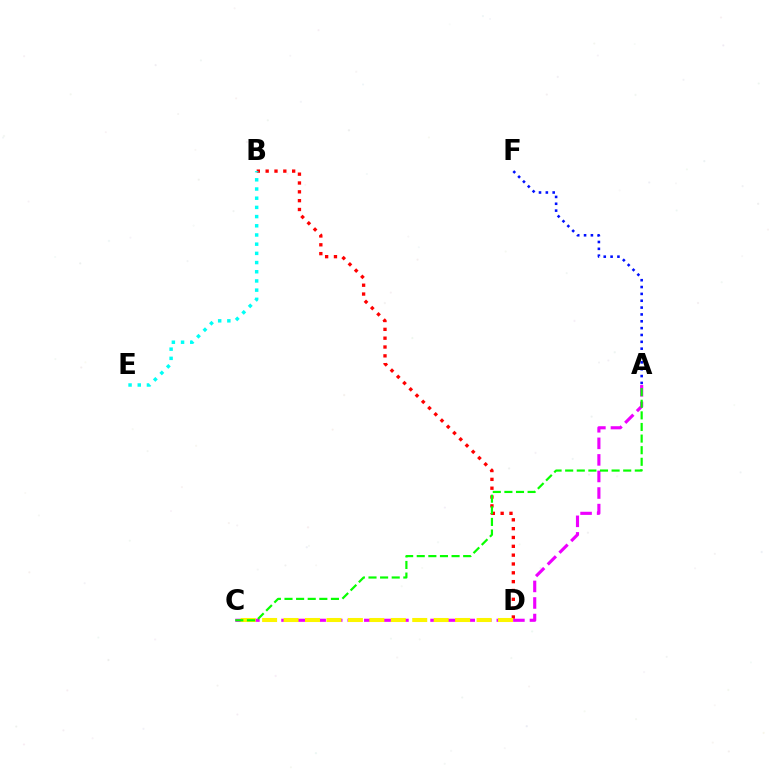{('A', 'C'): [{'color': '#ee00ff', 'line_style': 'dashed', 'thickness': 2.25}, {'color': '#08ff00', 'line_style': 'dashed', 'thickness': 1.58}], ('B', 'D'): [{'color': '#ff0000', 'line_style': 'dotted', 'thickness': 2.4}], ('C', 'D'): [{'color': '#fcf500', 'line_style': 'dashed', 'thickness': 2.91}], ('A', 'F'): [{'color': '#0010ff', 'line_style': 'dotted', 'thickness': 1.86}], ('B', 'E'): [{'color': '#00fff6', 'line_style': 'dotted', 'thickness': 2.5}]}